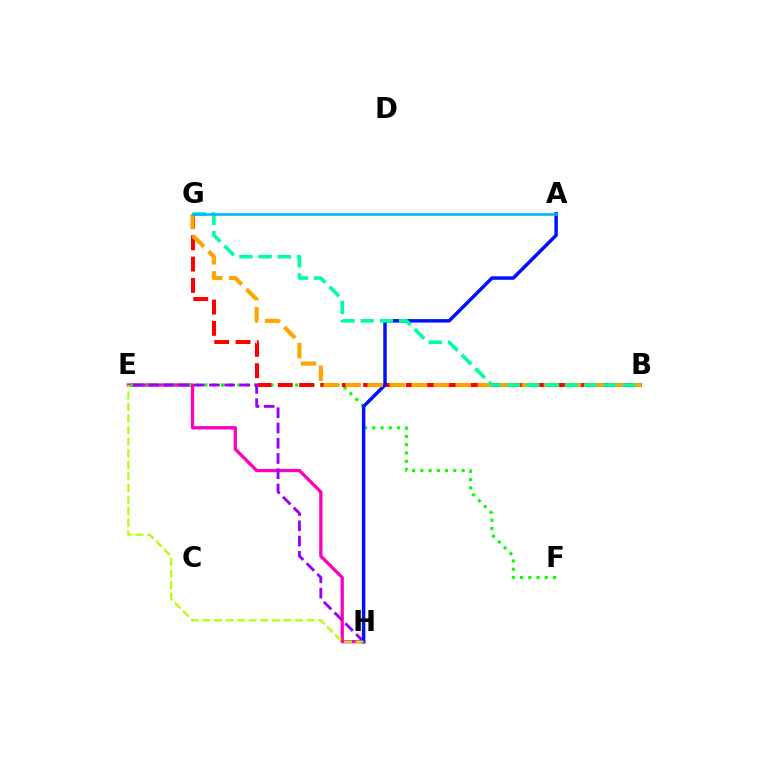{('E', 'H'): [{'color': '#ff00bd', 'line_style': 'solid', 'thickness': 2.38}, {'color': '#9b00ff', 'line_style': 'dashed', 'thickness': 2.07}, {'color': '#b3ff00', 'line_style': 'dashed', 'thickness': 1.57}], ('E', 'F'): [{'color': '#08ff00', 'line_style': 'dotted', 'thickness': 2.24}], ('B', 'G'): [{'color': '#ff0000', 'line_style': 'dashed', 'thickness': 2.9}, {'color': '#ffa500', 'line_style': 'dashed', 'thickness': 2.99}, {'color': '#00ff9d', 'line_style': 'dashed', 'thickness': 2.61}], ('A', 'H'): [{'color': '#0010ff', 'line_style': 'solid', 'thickness': 2.5}], ('A', 'G'): [{'color': '#00b5ff', 'line_style': 'solid', 'thickness': 1.87}]}